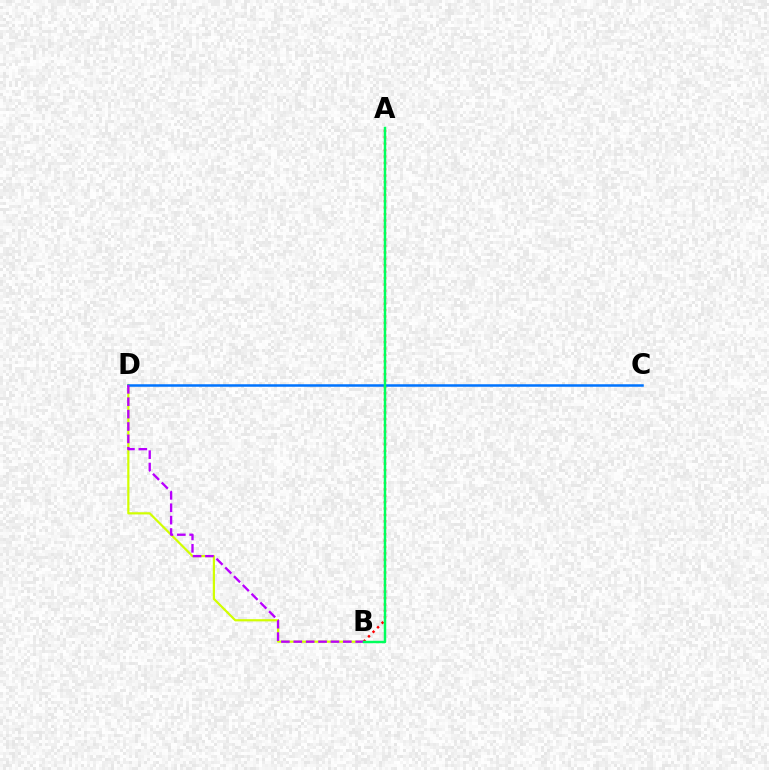{('B', 'D'): [{'color': '#d1ff00', 'line_style': 'solid', 'thickness': 1.58}, {'color': '#b900ff', 'line_style': 'dashed', 'thickness': 1.68}], ('A', 'B'): [{'color': '#ff0000', 'line_style': 'dotted', 'thickness': 1.74}, {'color': '#00ff5c', 'line_style': 'solid', 'thickness': 1.76}], ('C', 'D'): [{'color': '#0074ff', 'line_style': 'solid', 'thickness': 1.81}]}